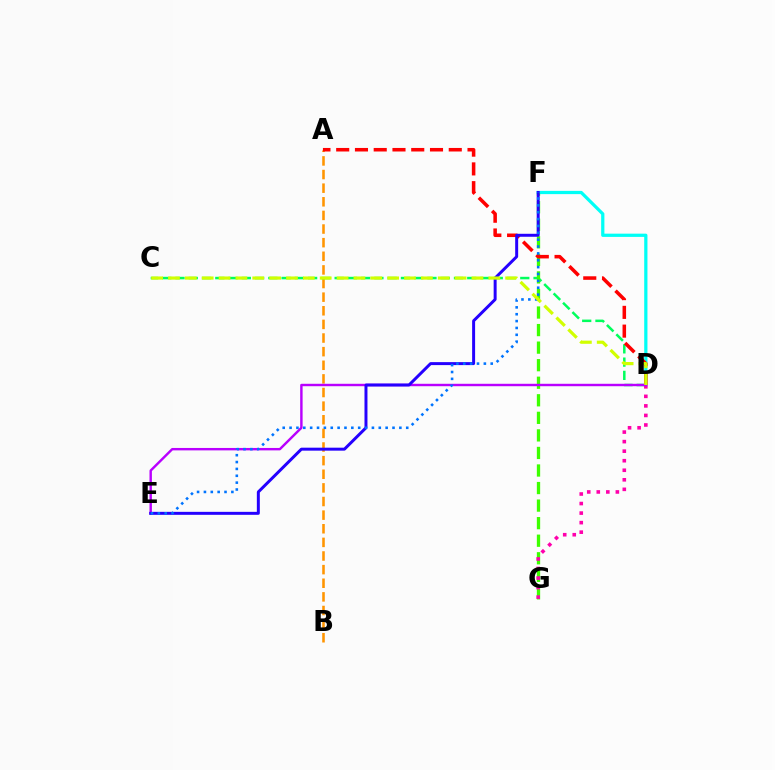{('D', 'F'): [{'color': '#00fff6', 'line_style': 'solid', 'thickness': 2.33}], ('A', 'B'): [{'color': '#ff9400', 'line_style': 'dashed', 'thickness': 1.85}], ('C', 'D'): [{'color': '#00ff5c', 'line_style': 'dashed', 'thickness': 1.8}, {'color': '#d1ff00', 'line_style': 'dashed', 'thickness': 2.29}], ('F', 'G'): [{'color': '#3dff00', 'line_style': 'dashed', 'thickness': 2.38}], ('A', 'D'): [{'color': '#ff0000', 'line_style': 'dashed', 'thickness': 2.55}], ('D', 'G'): [{'color': '#ff00ac', 'line_style': 'dotted', 'thickness': 2.59}], ('D', 'E'): [{'color': '#b900ff', 'line_style': 'solid', 'thickness': 1.74}], ('E', 'F'): [{'color': '#2500ff', 'line_style': 'solid', 'thickness': 2.14}, {'color': '#0074ff', 'line_style': 'dotted', 'thickness': 1.86}]}